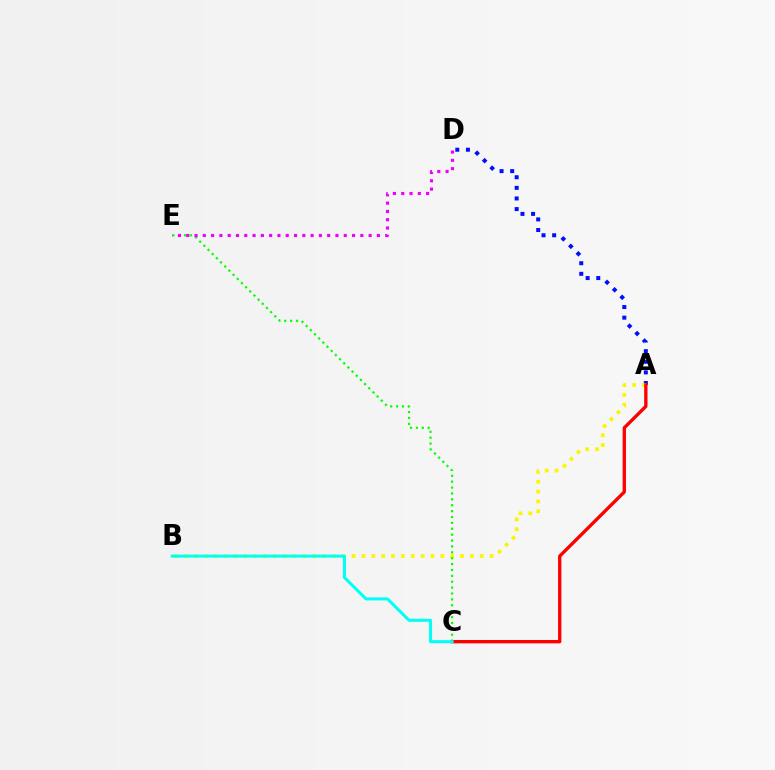{('A', 'D'): [{'color': '#0010ff', 'line_style': 'dotted', 'thickness': 2.88}], ('A', 'B'): [{'color': '#fcf500', 'line_style': 'dotted', 'thickness': 2.68}], ('C', 'E'): [{'color': '#08ff00', 'line_style': 'dotted', 'thickness': 1.6}], ('A', 'C'): [{'color': '#ff0000', 'line_style': 'solid', 'thickness': 2.4}], ('D', 'E'): [{'color': '#ee00ff', 'line_style': 'dotted', 'thickness': 2.25}], ('B', 'C'): [{'color': '#00fff6', 'line_style': 'solid', 'thickness': 2.18}]}